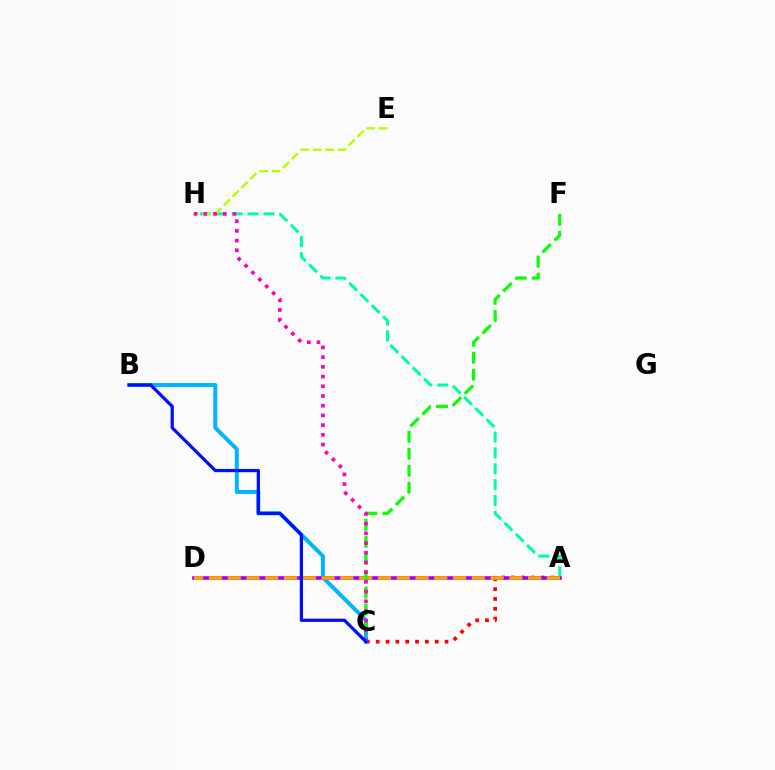{('A', 'H'): [{'color': '#00ff9d', 'line_style': 'dashed', 'thickness': 2.15}], ('A', 'C'): [{'color': '#ff0000', 'line_style': 'dotted', 'thickness': 2.67}], ('B', 'C'): [{'color': '#00b5ff', 'line_style': 'solid', 'thickness': 2.85}, {'color': '#0010ff', 'line_style': 'solid', 'thickness': 2.33}], ('A', 'D'): [{'color': '#9b00ff', 'line_style': 'solid', 'thickness': 2.58}, {'color': '#ffa500', 'line_style': 'dashed', 'thickness': 2.55}], ('C', 'F'): [{'color': '#08ff00', 'line_style': 'dashed', 'thickness': 2.3}], ('E', 'H'): [{'color': '#b3ff00', 'line_style': 'dashed', 'thickness': 1.69}], ('C', 'H'): [{'color': '#ff00bd', 'line_style': 'dotted', 'thickness': 2.64}]}